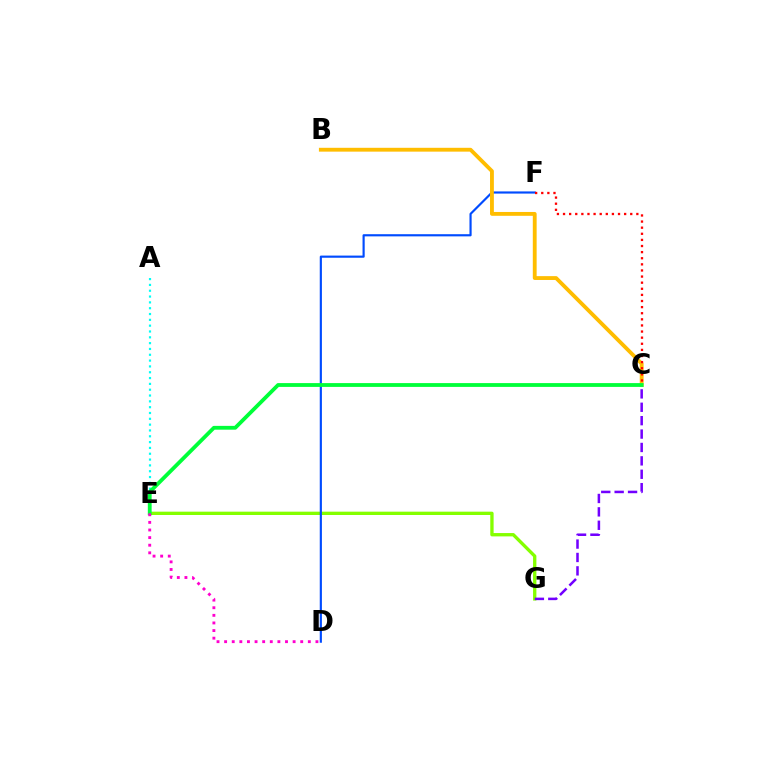{('E', 'G'): [{'color': '#84ff00', 'line_style': 'solid', 'thickness': 2.4}], ('D', 'F'): [{'color': '#004bff', 'line_style': 'solid', 'thickness': 1.56}], ('C', 'G'): [{'color': '#7200ff', 'line_style': 'dashed', 'thickness': 1.82}], ('A', 'E'): [{'color': '#00fff6', 'line_style': 'dotted', 'thickness': 1.58}], ('B', 'C'): [{'color': '#ffbd00', 'line_style': 'solid', 'thickness': 2.77}], ('C', 'E'): [{'color': '#00ff39', 'line_style': 'solid', 'thickness': 2.74}], ('C', 'F'): [{'color': '#ff0000', 'line_style': 'dotted', 'thickness': 1.66}], ('D', 'E'): [{'color': '#ff00cf', 'line_style': 'dotted', 'thickness': 2.07}]}